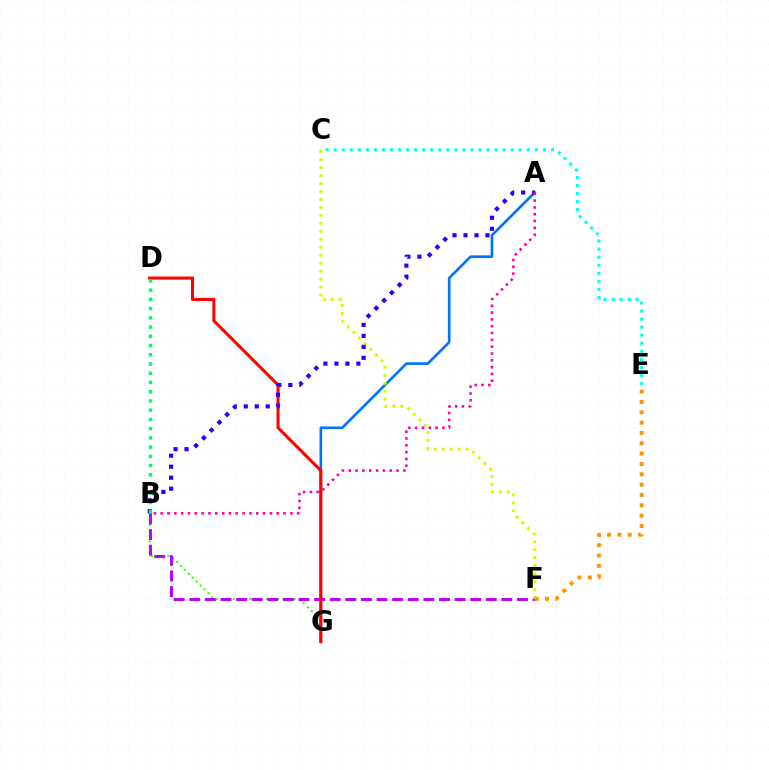{('B', 'G'): [{'color': '#3dff00', 'line_style': 'dotted', 'thickness': 1.5}], ('B', 'F'): [{'color': '#b900ff', 'line_style': 'dashed', 'thickness': 2.12}], ('A', 'G'): [{'color': '#0074ff', 'line_style': 'solid', 'thickness': 1.9}], ('C', 'F'): [{'color': '#d1ff00', 'line_style': 'dotted', 'thickness': 2.16}], ('E', 'F'): [{'color': '#ff9400', 'line_style': 'dotted', 'thickness': 2.81}], ('D', 'G'): [{'color': '#ff0000', 'line_style': 'solid', 'thickness': 2.2}], ('A', 'B'): [{'color': '#2500ff', 'line_style': 'dotted', 'thickness': 2.99}, {'color': '#ff00ac', 'line_style': 'dotted', 'thickness': 1.85}], ('B', 'D'): [{'color': '#00ff5c', 'line_style': 'dotted', 'thickness': 2.51}], ('C', 'E'): [{'color': '#00fff6', 'line_style': 'dotted', 'thickness': 2.19}]}